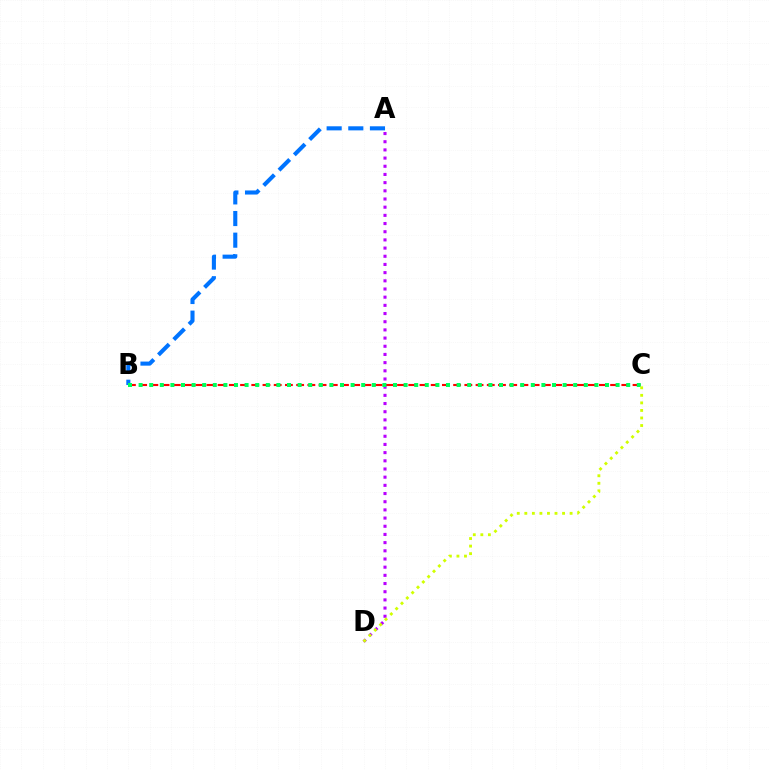{('A', 'B'): [{'color': '#0074ff', 'line_style': 'dashed', 'thickness': 2.94}], ('B', 'C'): [{'color': '#ff0000', 'line_style': 'dashed', 'thickness': 1.52}, {'color': '#00ff5c', 'line_style': 'dotted', 'thickness': 2.88}], ('A', 'D'): [{'color': '#b900ff', 'line_style': 'dotted', 'thickness': 2.22}], ('C', 'D'): [{'color': '#d1ff00', 'line_style': 'dotted', 'thickness': 2.05}]}